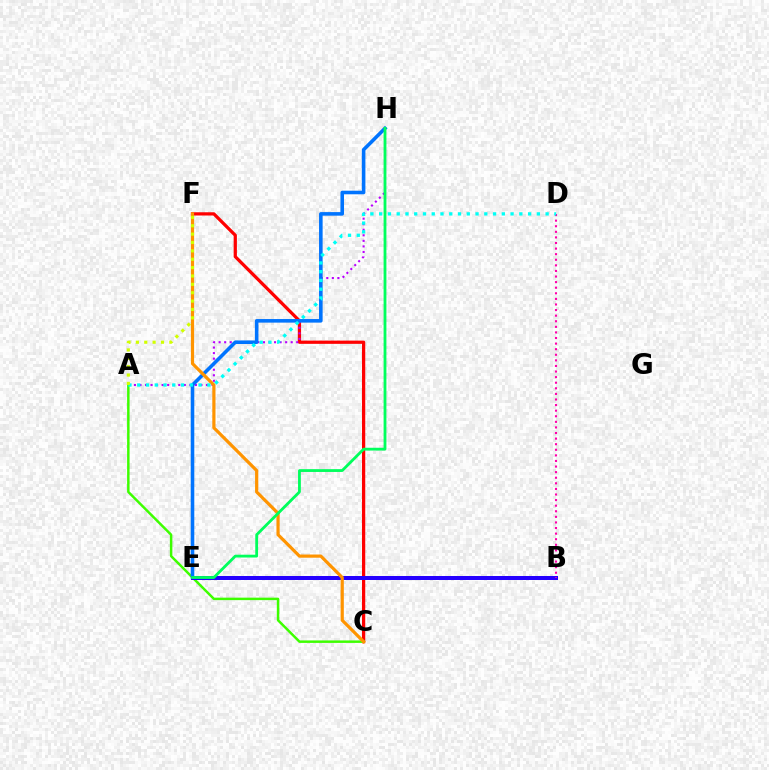{('C', 'F'): [{'color': '#ff0000', 'line_style': 'solid', 'thickness': 2.34}, {'color': '#ff9400', 'line_style': 'solid', 'thickness': 2.3}], ('A', 'H'): [{'color': '#b900ff', 'line_style': 'dotted', 'thickness': 1.51}], ('A', 'C'): [{'color': '#3dff00', 'line_style': 'solid', 'thickness': 1.78}], ('E', 'H'): [{'color': '#0074ff', 'line_style': 'solid', 'thickness': 2.58}, {'color': '#00ff5c', 'line_style': 'solid', 'thickness': 2.02}], ('B', 'E'): [{'color': '#2500ff', 'line_style': 'solid', 'thickness': 2.88}], ('B', 'D'): [{'color': '#ff00ac', 'line_style': 'dotted', 'thickness': 1.52}], ('A', 'D'): [{'color': '#00fff6', 'line_style': 'dotted', 'thickness': 2.38}], ('A', 'F'): [{'color': '#d1ff00', 'line_style': 'dotted', 'thickness': 2.27}]}